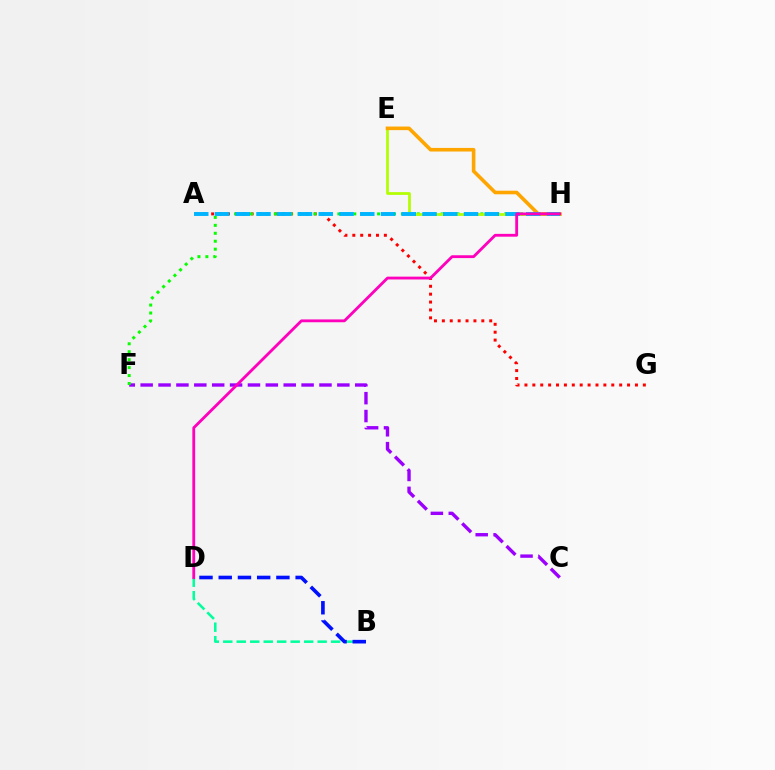{('A', 'G'): [{'color': '#ff0000', 'line_style': 'dotted', 'thickness': 2.14}], ('C', 'F'): [{'color': '#9b00ff', 'line_style': 'dashed', 'thickness': 2.43}], ('F', 'H'): [{'color': '#08ff00', 'line_style': 'dotted', 'thickness': 2.16}], ('E', 'H'): [{'color': '#b3ff00', 'line_style': 'solid', 'thickness': 1.97}, {'color': '#ffa500', 'line_style': 'solid', 'thickness': 2.59}], ('A', 'H'): [{'color': '#00b5ff', 'line_style': 'dashed', 'thickness': 2.82}], ('B', 'D'): [{'color': '#00ff9d', 'line_style': 'dashed', 'thickness': 1.83}, {'color': '#0010ff', 'line_style': 'dashed', 'thickness': 2.61}], ('D', 'H'): [{'color': '#ff00bd', 'line_style': 'solid', 'thickness': 2.04}]}